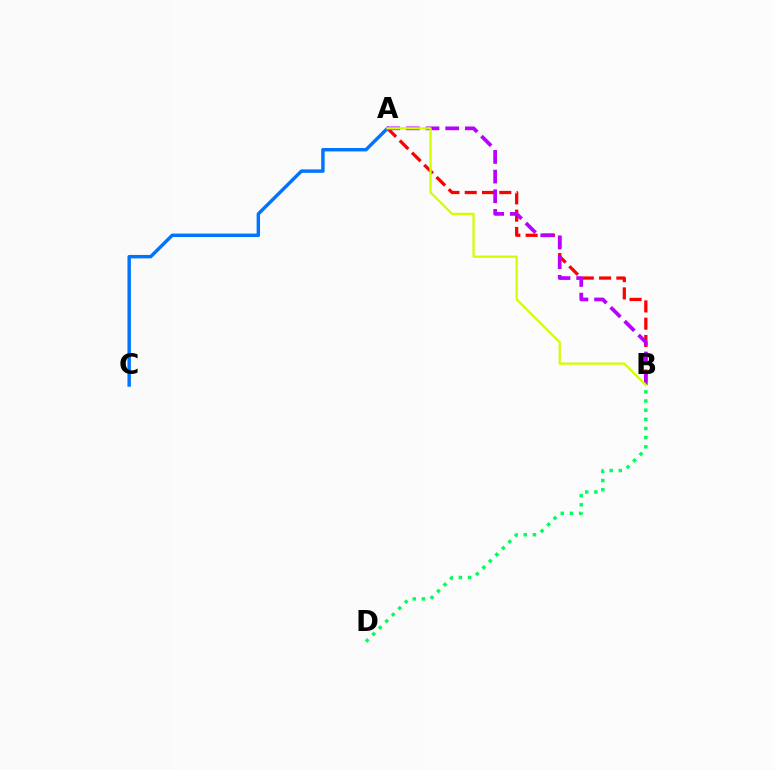{('A', 'B'): [{'color': '#ff0000', 'line_style': 'dashed', 'thickness': 2.35}, {'color': '#b900ff', 'line_style': 'dashed', 'thickness': 2.67}, {'color': '#d1ff00', 'line_style': 'solid', 'thickness': 1.64}], ('A', 'C'): [{'color': '#0074ff', 'line_style': 'solid', 'thickness': 2.47}], ('B', 'D'): [{'color': '#00ff5c', 'line_style': 'dotted', 'thickness': 2.49}]}